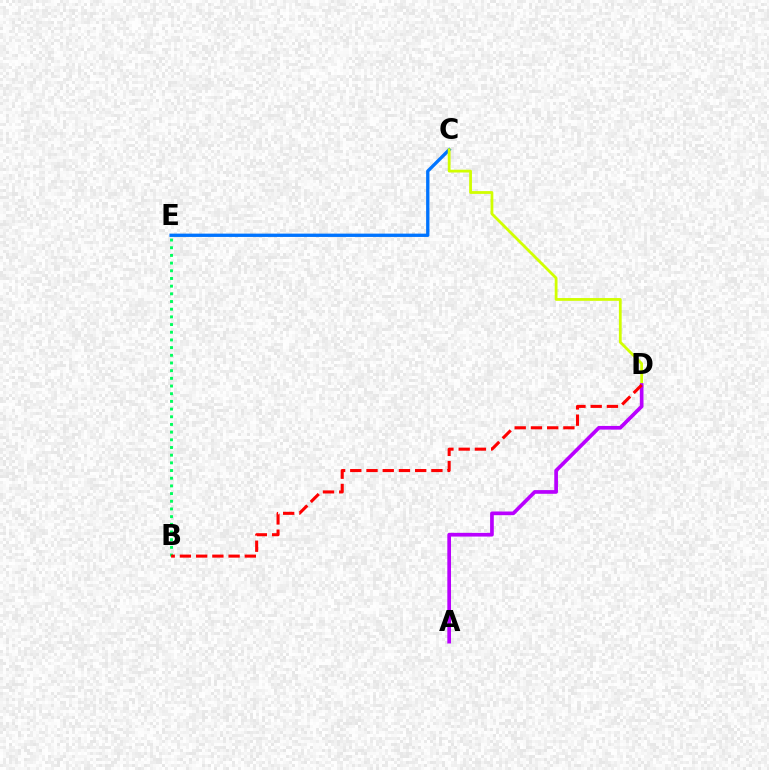{('B', 'E'): [{'color': '#00ff5c', 'line_style': 'dotted', 'thickness': 2.09}], ('C', 'E'): [{'color': '#0074ff', 'line_style': 'solid', 'thickness': 2.39}], ('C', 'D'): [{'color': '#d1ff00', 'line_style': 'solid', 'thickness': 2.01}], ('A', 'D'): [{'color': '#b900ff', 'line_style': 'solid', 'thickness': 2.65}], ('B', 'D'): [{'color': '#ff0000', 'line_style': 'dashed', 'thickness': 2.2}]}